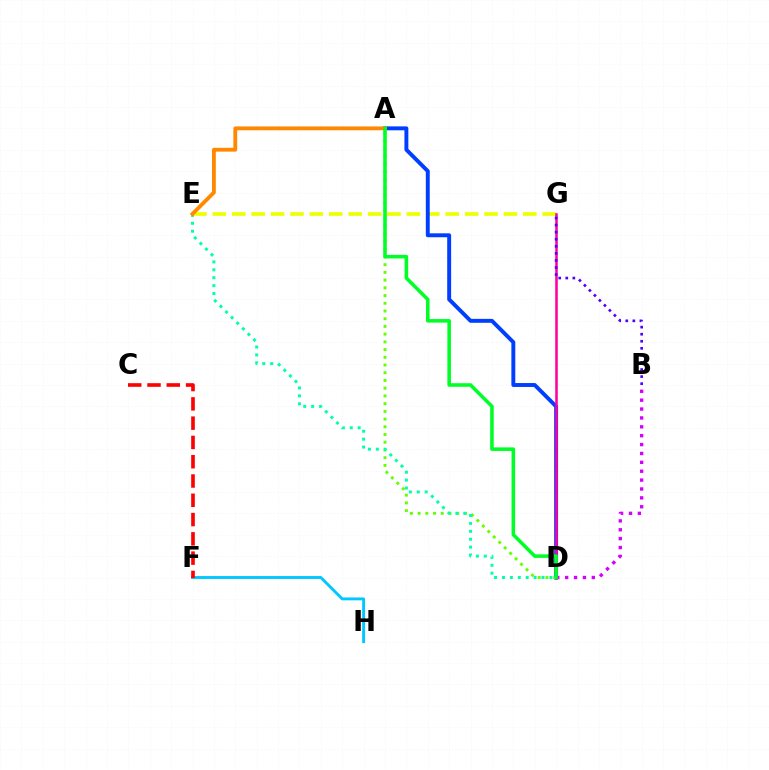{('E', 'G'): [{'color': '#eeff00', 'line_style': 'dashed', 'thickness': 2.64}], ('F', 'H'): [{'color': '#00c7ff', 'line_style': 'solid', 'thickness': 2.07}], ('A', 'D'): [{'color': '#003fff', 'line_style': 'solid', 'thickness': 2.82}, {'color': '#66ff00', 'line_style': 'dotted', 'thickness': 2.1}, {'color': '#00ff27', 'line_style': 'solid', 'thickness': 2.56}], ('D', 'G'): [{'color': '#ff00a0', 'line_style': 'solid', 'thickness': 1.83}], ('C', 'F'): [{'color': '#ff0000', 'line_style': 'dashed', 'thickness': 2.62}], ('D', 'E'): [{'color': '#00ffaf', 'line_style': 'dotted', 'thickness': 2.15}], ('B', 'G'): [{'color': '#4f00ff', 'line_style': 'dotted', 'thickness': 1.92}], ('A', 'E'): [{'color': '#ff8800', 'line_style': 'solid', 'thickness': 2.77}], ('B', 'D'): [{'color': '#d600ff', 'line_style': 'dotted', 'thickness': 2.41}]}